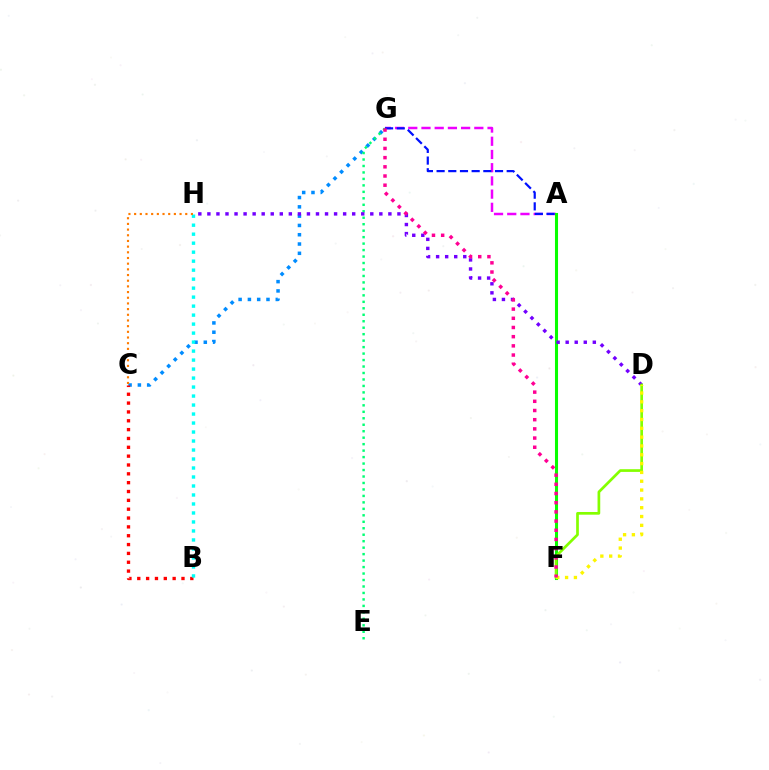{('A', 'G'): [{'color': '#ee00ff', 'line_style': 'dashed', 'thickness': 1.79}, {'color': '#0010ff', 'line_style': 'dashed', 'thickness': 1.59}], ('C', 'G'): [{'color': '#008cff', 'line_style': 'dotted', 'thickness': 2.53}], ('A', 'F'): [{'color': '#08ff00', 'line_style': 'solid', 'thickness': 2.2}], ('E', 'G'): [{'color': '#00ff74', 'line_style': 'dotted', 'thickness': 1.76}], ('B', 'C'): [{'color': '#ff0000', 'line_style': 'dotted', 'thickness': 2.4}], ('D', 'H'): [{'color': '#7200ff', 'line_style': 'dotted', 'thickness': 2.46}], ('D', 'F'): [{'color': '#84ff00', 'line_style': 'solid', 'thickness': 1.94}, {'color': '#fcf500', 'line_style': 'dotted', 'thickness': 2.4}], ('B', 'H'): [{'color': '#00fff6', 'line_style': 'dotted', 'thickness': 2.44}], ('F', 'G'): [{'color': '#ff0094', 'line_style': 'dotted', 'thickness': 2.5}], ('C', 'H'): [{'color': '#ff7c00', 'line_style': 'dotted', 'thickness': 1.54}]}